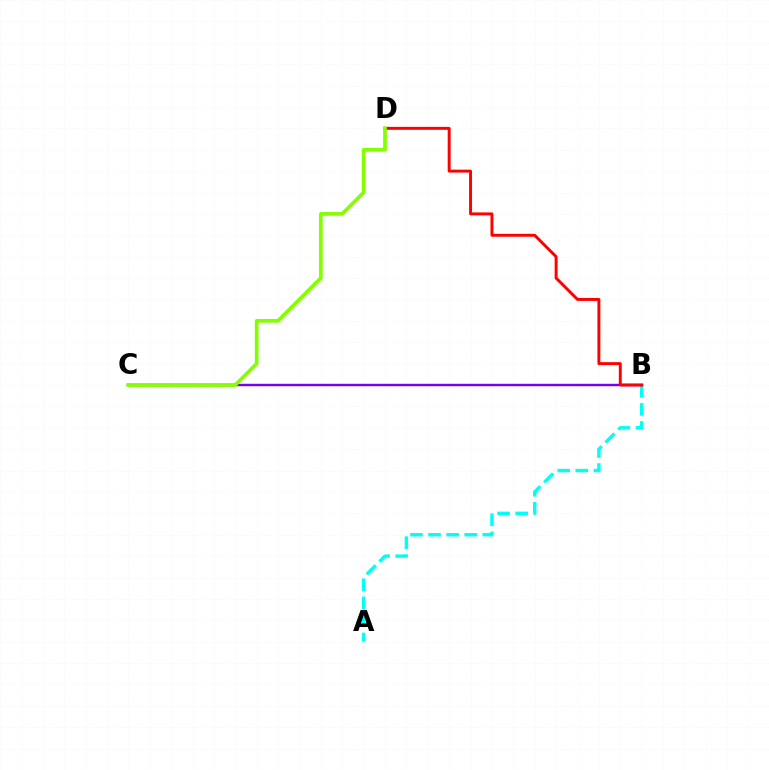{('A', 'B'): [{'color': '#00fff6', 'line_style': 'dashed', 'thickness': 2.46}], ('B', 'C'): [{'color': '#7200ff', 'line_style': 'solid', 'thickness': 1.74}], ('B', 'D'): [{'color': '#ff0000', 'line_style': 'solid', 'thickness': 2.12}], ('C', 'D'): [{'color': '#84ff00', 'line_style': 'solid', 'thickness': 2.68}]}